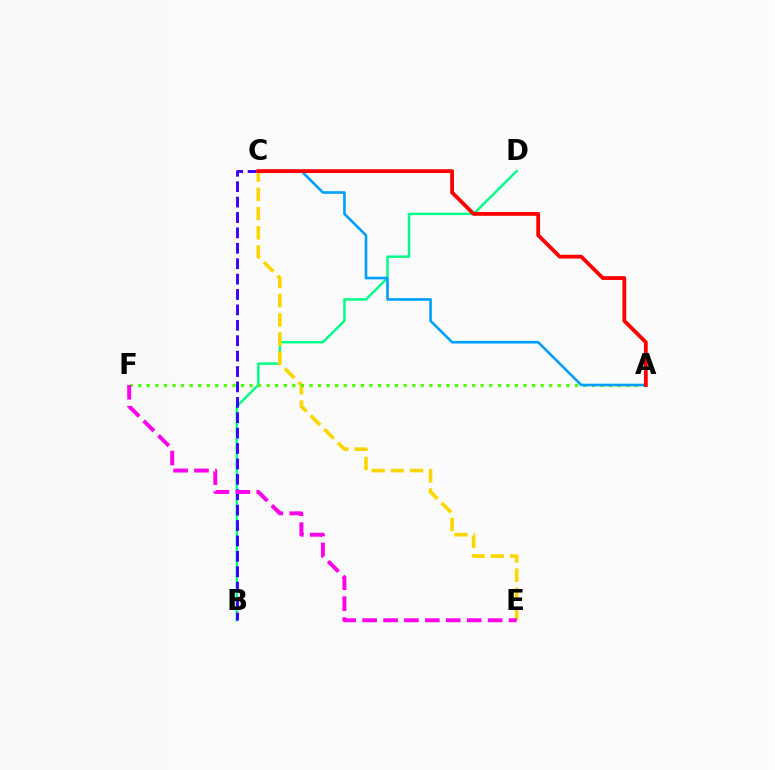{('B', 'D'): [{'color': '#00ff86', 'line_style': 'solid', 'thickness': 1.77}], ('B', 'C'): [{'color': '#3700ff', 'line_style': 'dashed', 'thickness': 2.09}], ('C', 'E'): [{'color': '#ffd500', 'line_style': 'dashed', 'thickness': 2.61}], ('A', 'F'): [{'color': '#4fff00', 'line_style': 'dotted', 'thickness': 2.33}], ('E', 'F'): [{'color': '#ff00ed', 'line_style': 'dashed', 'thickness': 2.84}], ('A', 'C'): [{'color': '#009eff', 'line_style': 'solid', 'thickness': 1.89}, {'color': '#ff0000', 'line_style': 'solid', 'thickness': 2.75}]}